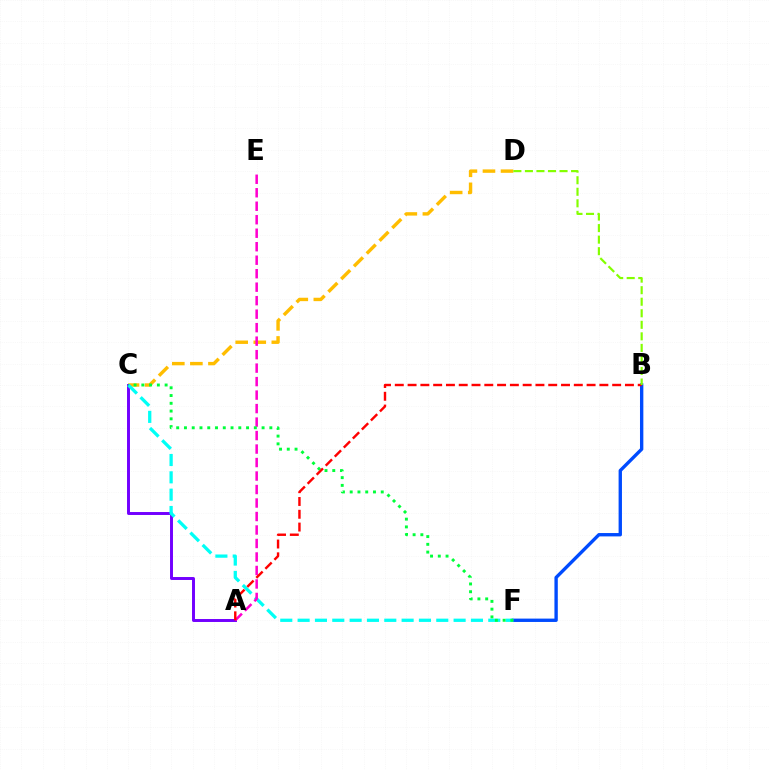{('B', 'F'): [{'color': '#004bff', 'line_style': 'solid', 'thickness': 2.42}], ('C', 'D'): [{'color': '#ffbd00', 'line_style': 'dashed', 'thickness': 2.45}], ('A', 'C'): [{'color': '#7200ff', 'line_style': 'solid', 'thickness': 2.13}], ('C', 'F'): [{'color': '#00fff6', 'line_style': 'dashed', 'thickness': 2.35}, {'color': '#00ff39', 'line_style': 'dotted', 'thickness': 2.11}], ('A', 'E'): [{'color': '#ff00cf', 'line_style': 'dashed', 'thickness': 1.83}], ('A', 'B'): [{'color': '#ff0000', 'line_style': 'dashed', 'thickness': 1.74}], ('B', 'D'): [{'color': '#84ff00', 'line_style': 'dashed', 'thickness': 1.57}]}